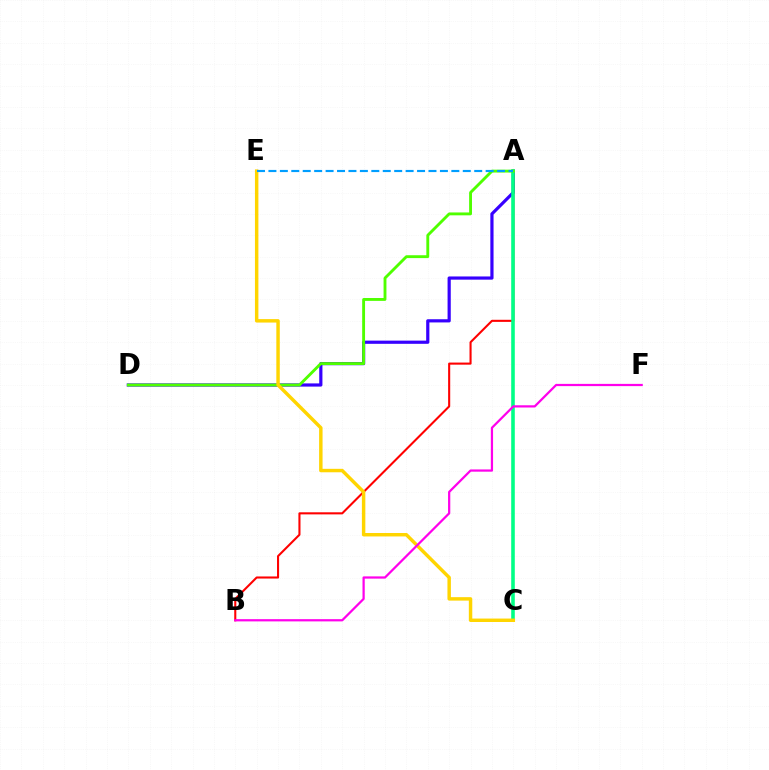{('A', 'D'): [{'color': '#3700ff', 'line_style': 'solid', 'thickness': 2.3}, {'color': '#4fff00', 'line_style': 'solid', 'thickness': 2.07}], ('A', 'B'): [{'color': '#ff0000', 'line_style': 'solid', 'thickness': 1.5}], ('A', 'C'): [{'color': '#00ff86', 'line_style': 'solid', 'thickness': 2.58}], ('C', 'E'): [{'color': '#ffd500', 'line_style': 'solid', 'thickness': 2.48}], ('B', 'F'): [{'color': '#ff00ed', 'line_style': 'solid', 'thickness': 1.61}], ('A', 'E'): [{'color': '#009eff', 'line_style': 'dashed', 'thickness': 1.55}]}